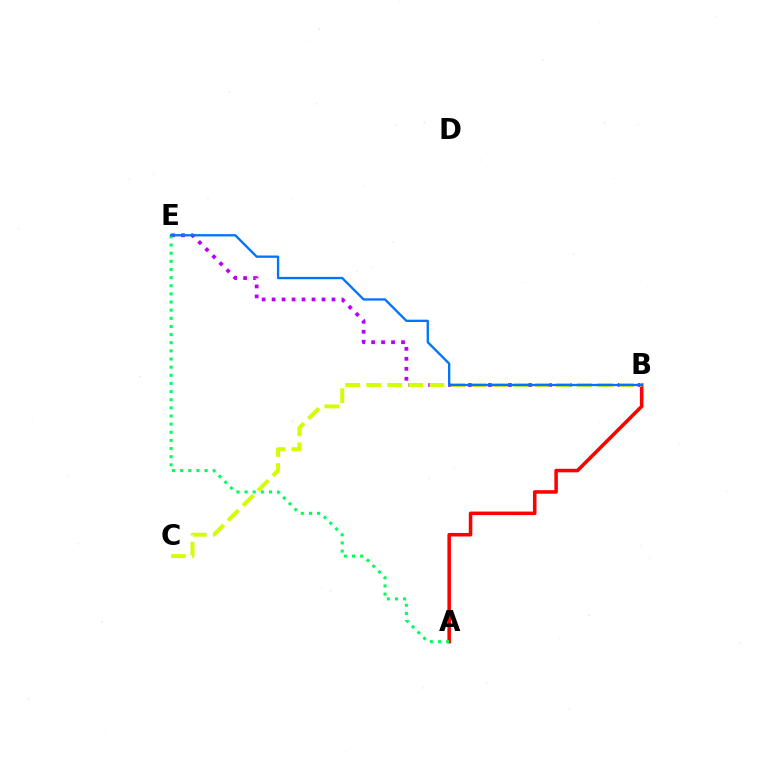{('B', 'E'): [{'color': '#b900ff', 'line_style': 'dotted', 'thickness': 2.71}, {'color': '#0074ff', 'line_style': 'solid', 'thickness': 1.67}], ('A', 'B'): [{'color': '#ff0000', 'line_style': 'solid', 'thickness': 2.55}], ('A', 'E'): [{'color': '#00ff5c', 'line_style': 'dotted', 'thickness': 2.21}], ('B', 'C'): [{'color': '#d1ff00', 'line_style': 'dashed', 'thickness': 2.86}]}